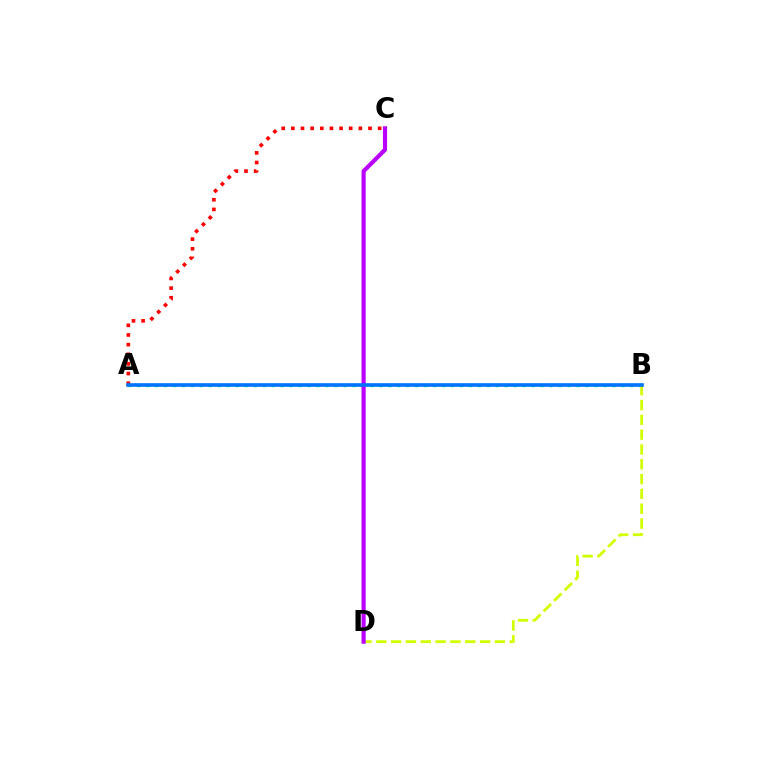{('A', 'B'): [{'color': '#00ff5c', 'line_style': 'dotted', 'thickness': 2.44}, {'color': '#0074ff', 'line_style': 'solid', 'thickness': 2.62}], ('A', 'C'): [{'color': '#ff0000', 'line_style': 'dotted', 'thickness': 2.62}], ('B', 'D'): [{'color': '#d1ff00', 'line_style': 'dashed', 'thickness': 2.01}], ('C', 'D'): [{'color': '#b900ff', 'line_style': 'solid', 'thickness': 2.99}]}